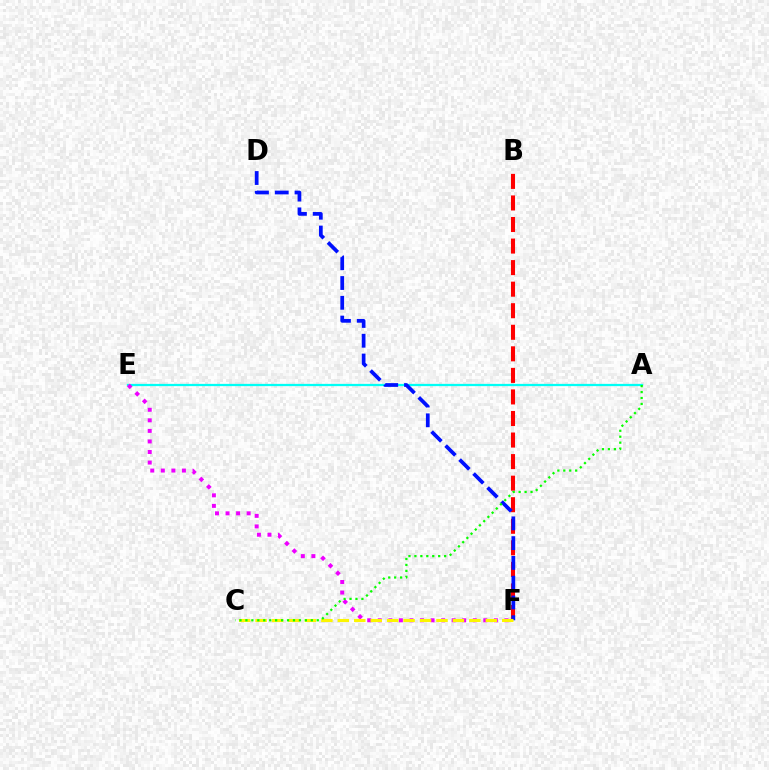{('B', 'F'): [{'color': '#ff0000', 'line_style': 'dashed', 'thickness': 2.93}], ('A', 'E'): [{'color': '#00fff6', 'line_style': 'solid', 'thickness': 1.63}], ('D', 'F'): [{'color': '#0010ff', 'line_style': 'dashed', 'thickness': 2.69}], ('E', 'F'): [{'color': '#ee00ff', 'line_style': 'dotted', 'thickness': 2.87}], ('C', 'F'): [{'color': '#fcf500', 'line_style': 'dashed', 'thickness': 2.23}], ('A', 'C'): [{'color': '#08ff00', 'line_style': 'dotted', 'thickness': 1.62}]}